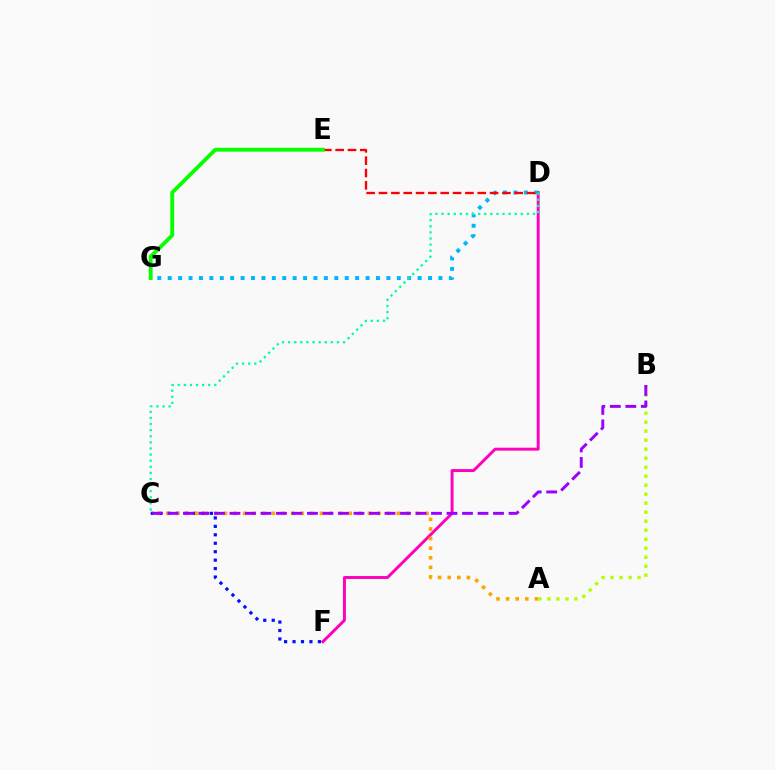{('D', 'F'): [{'color': '#ff00bd', 'line_style': 'solid', 'thickness': 2.11}], ('C', 'F'): [{'color': '#0010ff', 'line_style': 'dotted', 'thickness': 2.29}], ('A', 'C'): [{'color': '#ffa500', 'line_style': 'dotted', 'thickness': 2.61}], ('A', 'B'): [{'color': '#b3ff00', 'line_style': 'dotted', 'thickness': 2.45}], ('D', 'G'): [{'color': '#00b5ff', 'line_style': 'dotted', 'thickness': 2.83}], ('D', 'E'): [{'color': '#ff0000', 'line_style': 'dashed', 'thickness': 1.68}], ('E', 'G'): [{'color': '#08ff00', 'line_style': 'solid', 'thickness': 2.78}], ('C', 'D'): [{'color': '#00ff9d', 'line_style': 'dotted', 'thickness': 1.66}], ('B', 'C'): [{'color': '#9b00ff', 'line_style': 'dashed', 'thickness': 2.11}]}